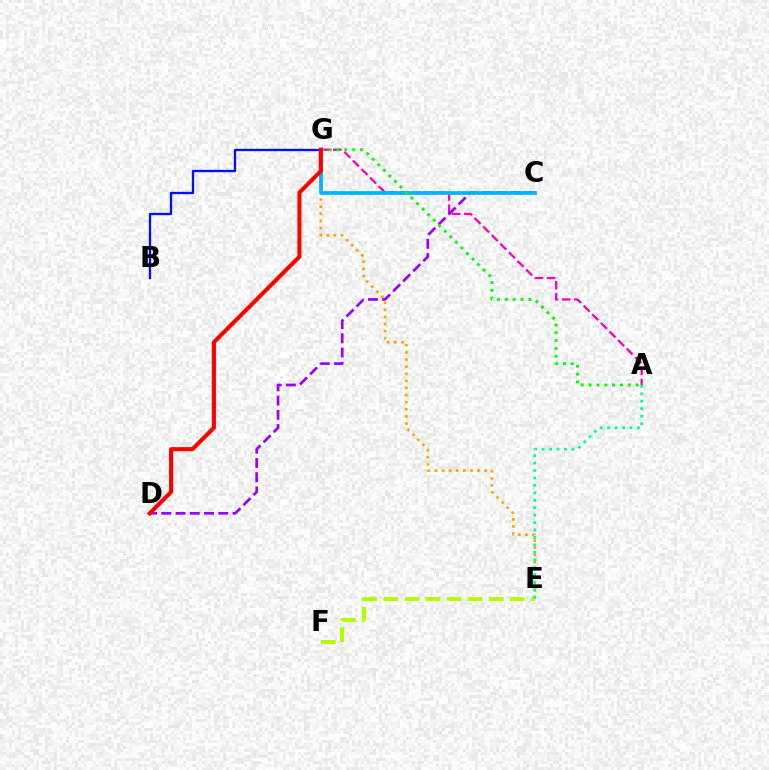{('E', 'G'): [{'color': '#ffa500', 'line_style': 'dotted', 'thickness': 1.93}], ('B', 'G'): [{'color': '#0010ff', 'line_style': 'solid', 'thickness': 1.68}], ('A', 'G'): [{'color': '#ff00bd', 'line_style': 'dashed', 'thickness': 1.65}, {'color': '#08ff00', 'line_style': 'dotted', 'thickness': 2.13}], ('C', 'D'): [{'color': '#9b00ff', 'line_style': 'dashed', 'thickness': 1.94}], ('C', 'G'): [{'color': '#00b5ff', 'line_style': 'solid', 'thickness': 2.68}], ('E', 'F'): [{'color': '#b3ff00', 'line_style': 'dashed', 'thickness': 2.86}], ('A', 'E'): [{'color': '#00ff9d', 'line_style': 'dotted', 'thickness': 2.02}], ('D', 'G'): [{'color': '#ff0000', 'line_style': 'solid', 'thickness': 2.95}]}